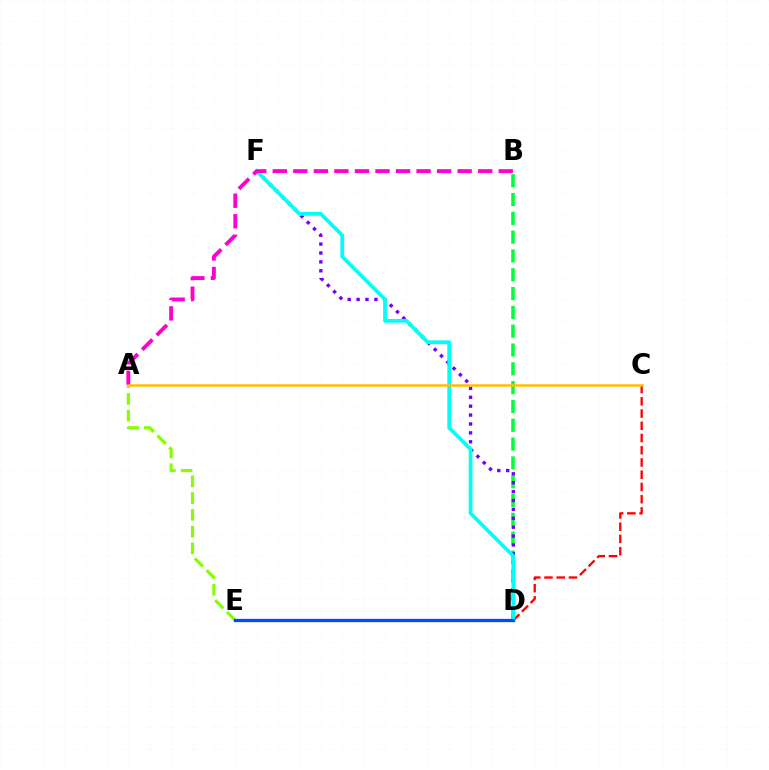{('B', 'D'): [{'color': '#00ff39', 'line_style': 'dashed', 'thickness': 2.56}], ('C', 'D'): [{'color': '#ff0000', 'line_style': 'dashed', 'thickness': 1.66}], ('D', 'F'): [{'color': '#7200ff', 'line_style': 'dotted', 'thickness': 2.42}, {'color': '#00fff6', 'line_style': 'solid', 'thickness': 2.7}], ('A', 'B'): [{'color': '#ff00cf', 'line_style': 'dashed', 'thickness': 2.79}], ('A', 'E'): [{'color': '#84ff00', 'line_style': 'dashed', 'thickness': 2.28}], ('A', 'C'): [{'color': '#ffbd00', 'line_style': 'solid', 'thickness': 1.8}], ('D', 'E'): [{'color': '#004bff', 'line_style': 'solid', 'thickness': 2.36}]}